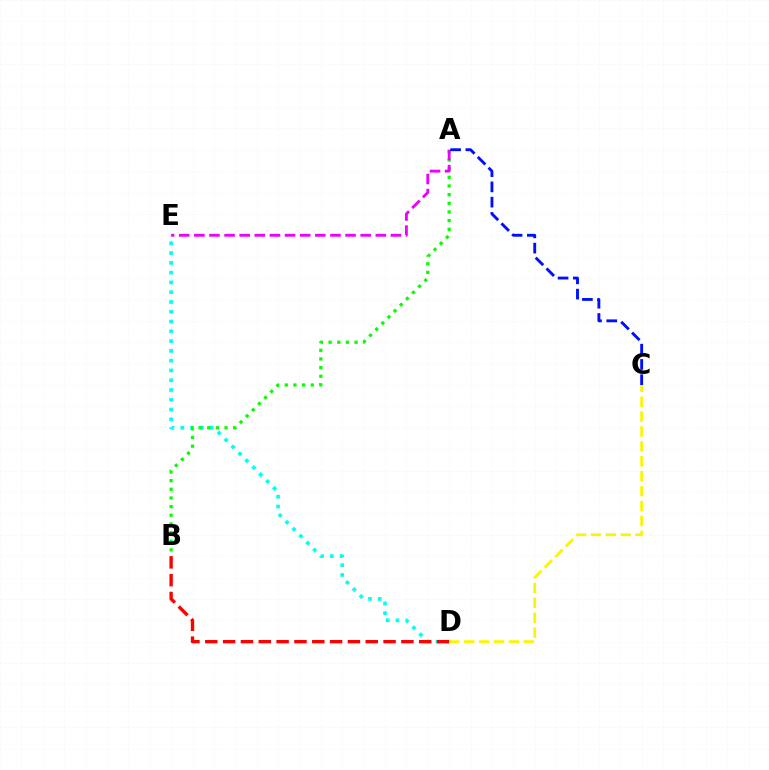{('D', 'E'): [{'color': '#00fff6', 'line_style': 'dotted', 'thickness': 2.66}], ('A', 'B'): [{'color': '#08ff00', 'line_style': 'dotted', 'thickness': 2.35}], ('B', 'D'): [{'color': '#ff0000', 'line_style': 'dashed', 'thickness': 2.42}], ('C', 'D'): [{'color': '#fcf500', 'line_style': 'dashed', 'thickness': 2.02}], ('A', 'E'): [{'color': '#ee00ff', 'line_style': 'dashed', 'thickness': 2.05}], ('A', 'C'): [{'color': '#0010ff', 'line_style': 'dashed', 'thickness': 2.07}]}